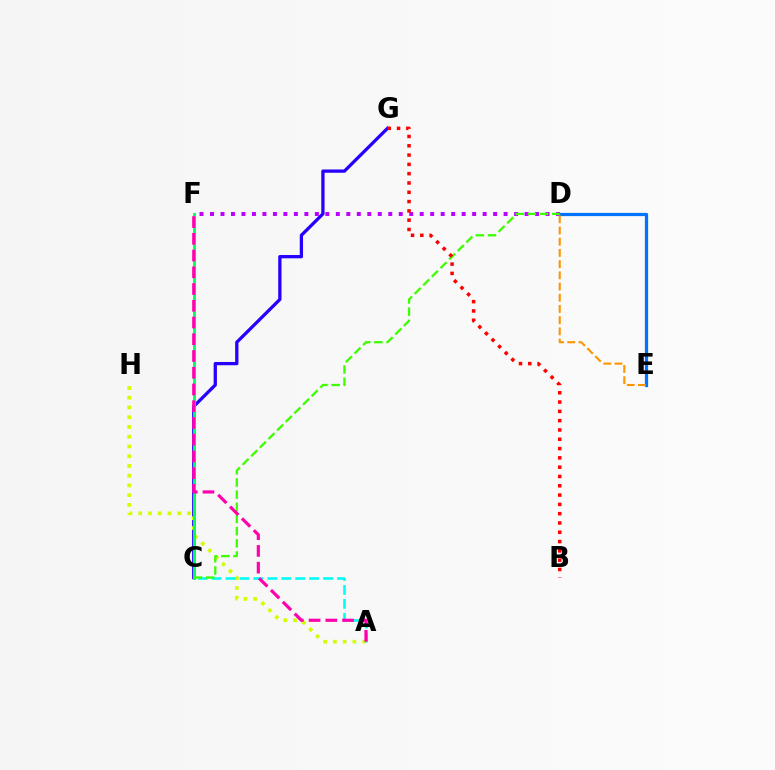{('C', 'G'): [{'color': '#2500ff', 'line_style': 'solid', 'thickness': 2.36}], ('D', 'F'): [{'color': '#b900ff', 'line_style': 'dotted', 'thickness': 2.85}], ('D', 'E'): [{'color': '#0074ff', 'line_style': 'solid', 'thickness': 2.33}, {'color': '#ff9400', 'line_style': 'dashed', 'thickness': 1.52}], ('A', 'H'): [{'color': '#d1ff00', 'line_style': 'dotted', 'thickness': 2.65}], ('A', 'C'): [{'color': '#00fff6', 'line_style': 'dashed', 'thickness': 1.89}], ('C', 'F'): [{'color': '#00ff5c', 'line_style': 'solid', 'thickness': 2.09}], ('C', 'D'): [{'color': '#3dff00', 'line_style': 'dashed', 'thickness': 1.65}], ('A', 'F'): [{'color': '#ff00ac', 'line_style': 'dashed', 'thickness': 2.27}], ('B', 'G'): [{'color': '#ff0000', 'line_style': 'dotted', 'thickness': 2.53}]}